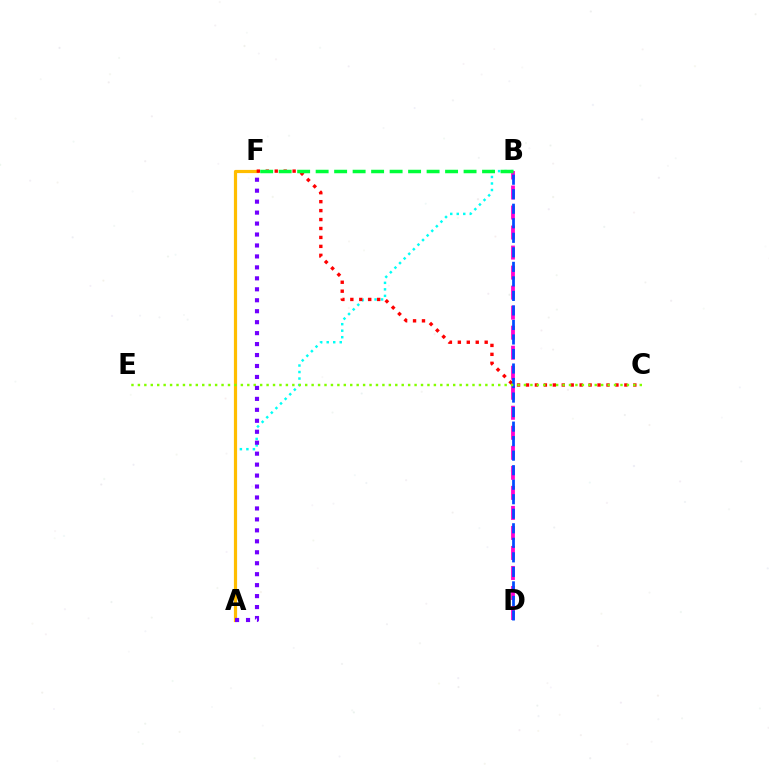{('A', 'B'): [{'color': '#00fff6', 'line_style': 'dotted', 'thickness': 1.77}], ('A', 'F'): [{'color': '#ffbd00', 'line_style': 'solid', 'thickness': 2.3}, {'color': '#7200ff', 'line_style': 'dotted', 'thickness': 2.98}], ('B', 'D'): [{'color': '#ff00cf', 'line_style': 'dashed', 'thickness': 2.72}, {'color': '#004bff', 'line_style': 'dashed', 'thickness': 1.97}], ('C', 'F'): [{'color': '#ff0000', 'line_style': 'dotted', 'thickness': 2.43}], ('B', 'F'): [{'color': '#00ff39', 'line_style': 'dashed', 'thickness': 2.51}], ('C', 'E'): [{'color': '#84ff00', 'line_style': 'dotted', 'thickness': 1.75}]}